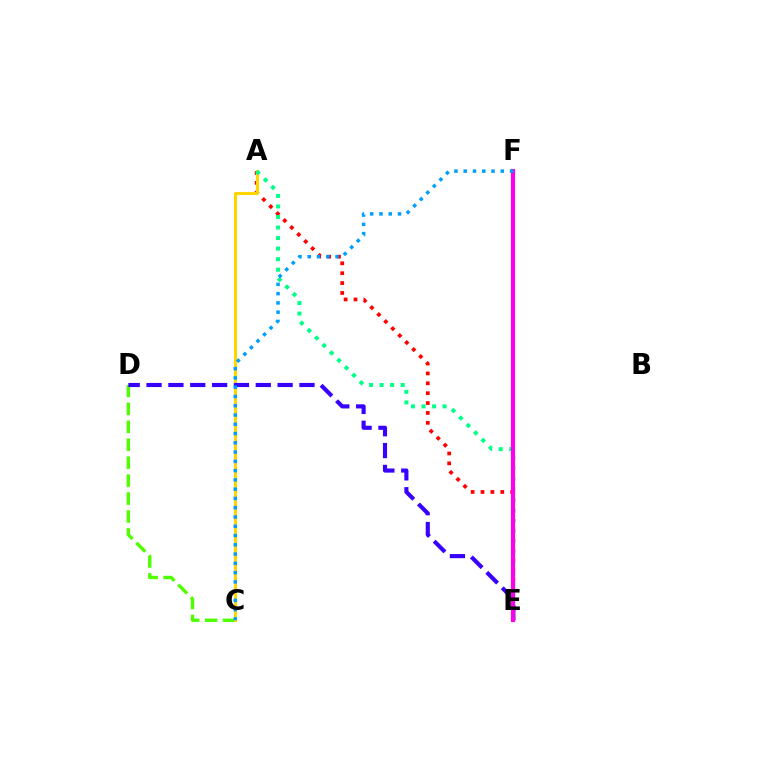{('A', 'E'): [{'color': '#ff0000', 'line_style': 'dotted', 'thickness': 2.68}, {'color': '#00ff86', 'line_style': 'dotted', 'thickness': 2.87}], ('C', 'D'): [{'color': '#4fff00', 'line_style': 'dashed', 'thickness': 2.44}], ('A', 'C'): [{'color': '#ffd500', 'line_style': 'solid', 'thickness': 2.21}], ('D', 'E'): [{'color': '#3700ff', 'line_style': 'dashed', 'thickness': 2.97}], ('E', 'F'): [{'color': '#ff00ed', 'line_style': 'solid', 'thickness': 2.99}], ('C', 'F'): [{'color': '#009eff', 'line_style': 'dotted', 'thickness': 2.52}]}